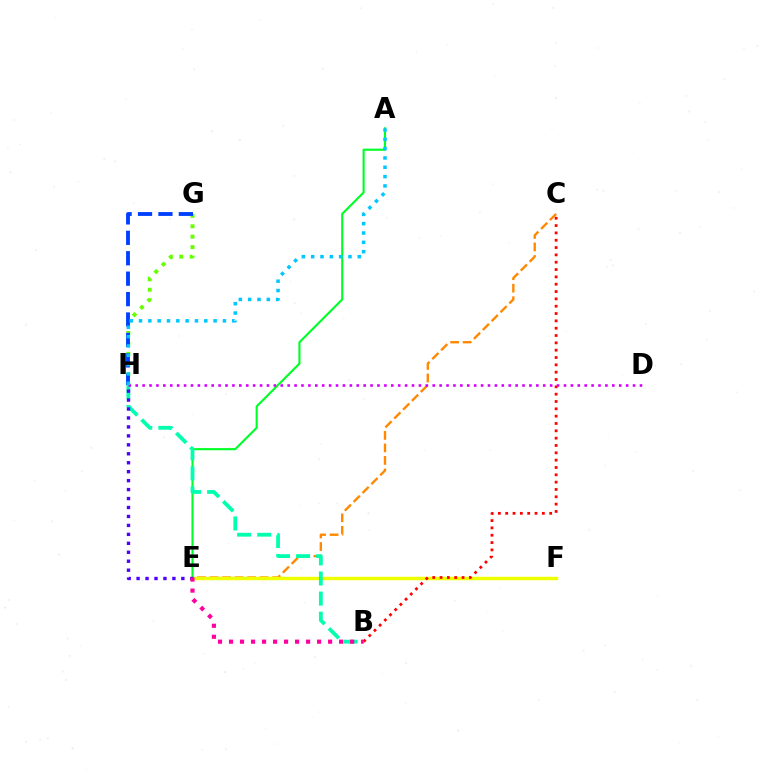{('C', 'E'): [{'color': '#ff8800', 'line_style': 'dashed', 'thickness': 1.7}], ('E', 'F'): [{'color': '#eeff00', 'line_style': 'solid', 'thickness': 2.48}], ('A', 'E'): [{'color': '#00ff27', 'line_style': 'solid', 'thickness': 1.54}], ('G', 'H'): [{'color': '#66ff00', 'line_style': 'dotted', 'thickness': 2.83}, {'color': '#003fff', 'line_style': 'dashed', 'thickness': 2.77}], ('B', 'H'): [{'color': '#00ffaf', 'line_style': 'dashed', 'thickness': 2.73}], ('E', 'H'): [{'color': '#4f00ff', 'line_style': 'dotted', 'thickness': 2.43}], ('B', 'C'): [{'color': '#ff0000', 'line_style': 'dotted', 'thickness': 1.99}], ('D', 'H'): [{'color': '#d600ff', 'line_style': 'dotted', 'thickness': 1.88}], ('B', 'E'): [{'color': '#ff00a0', 'line_style': 'dotted', 'thickness': 2.99}], ('A', 'H'): [{'color': '#00c7ff', 'line_style': 'dotted', 'thickness': 2.53}]}